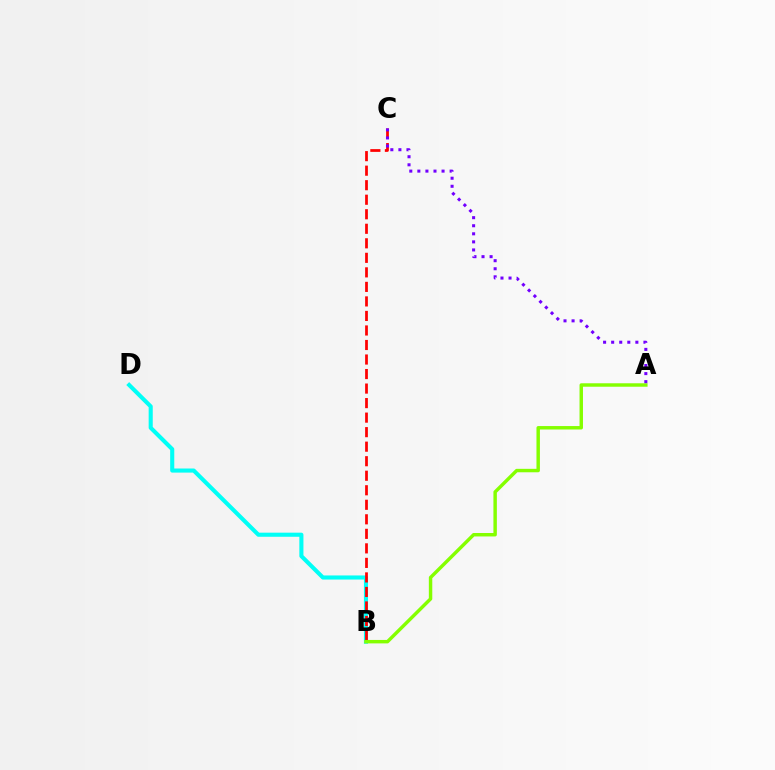{('B', 'D'): [{'color': '#00fff6', 'line_style': 'solid', 'thickness': 2.95}], ('B', 'C'): [{'color': '#ff0000', 'line_style': 'dashed', 'thickness': 1.97}], ('A', 'B'): [{'color': '#84ff00', 'line_style': 'solid', 'thickness': 2.48}], ('A', 'C'): [{'color': '#7200ff', 'line_style': 'dotted', 'thickness': 2.19}]}